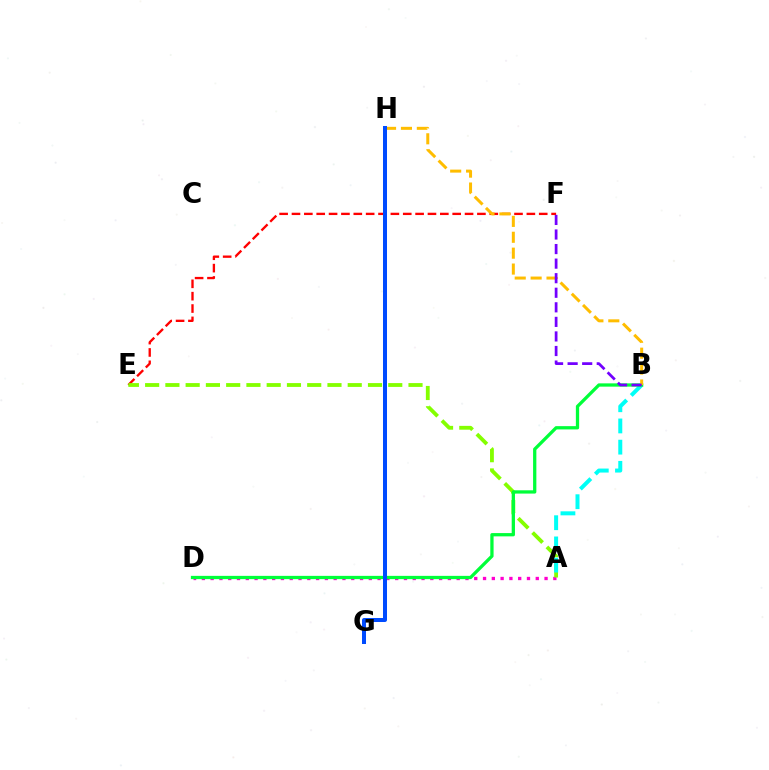{('A', 'D'): [{'color': '#ff00cf', 'line_style': 'dotted', 'thickness': 2.39}], ('E', 'F'): [{'color': '#ff0000', 'line_style': 'dashed', 'thickness': 1.68}], ('A', 'E'): [{'color': '#84ff00', 'line_style': 'dashed', 'thickness': 2.75}], ('A', 'B'): [{'color': '#00fff6', 'line_style': 'dashed', 'thickness': 2.88}], ('B', 'D'): [{'color': '#00ff39', 'line_style': 'solid', 'thickness': 2.36}], ('B', 'H'): [{'color': '#ffbd00', 'line_style': 'dashed', 'thickness': 2.16}], ('G', 'H'): [{'color': '#004bff', 'line_style': 'solid', 'thickness': 2.88}], ('B', 'F'): [{'color': '#7200ff', 'line_style': 'dashed', 'thickness': 1.98}]}